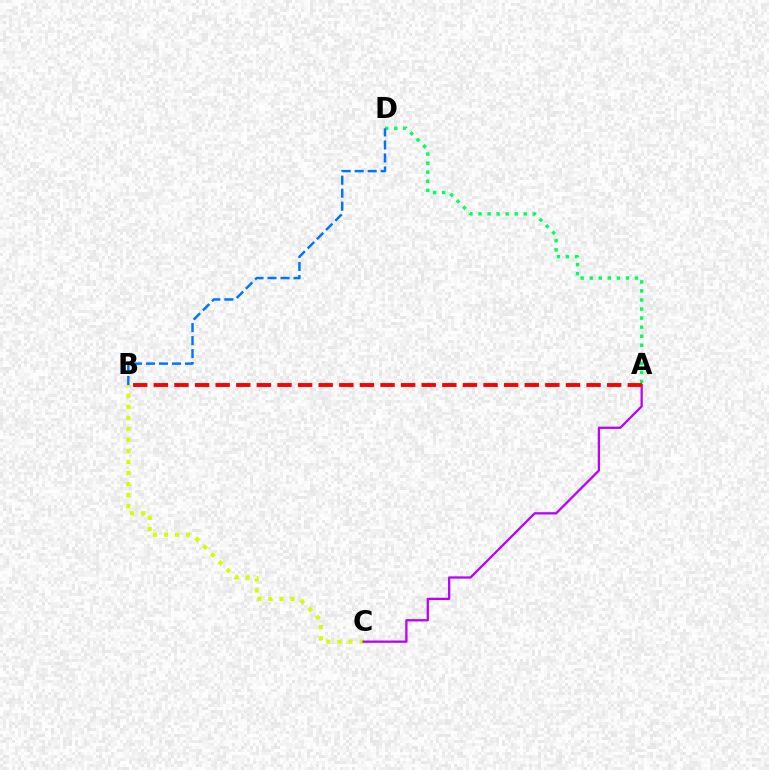{('B', 'C'): [{'color': '#d1ff00', 'line_style': 'dotted', 'thickness': 3.0}], ('A', 'D'): [{'color': '#00ff5c', 'line_style': 'dotted', 'thickness': 2.46}], ('A', 'C'): [{'color': '#b900ff', 'line_style': 'solid', 'thickness': 1.64}], ('A', 'B'): [{'color': '#ff0000', 'line_style': 'dashed', 'thickness': 2.8}], ('B', 'D'): [{'color': '#0074ff', 'line_style': 'dashed', 'thickness': 1.77}]}